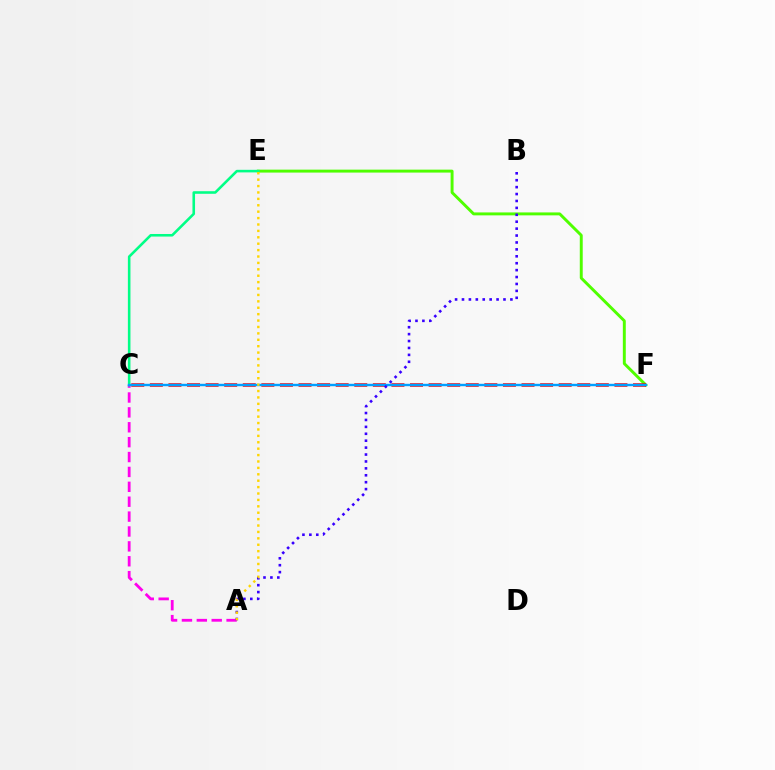{('A', 'C'): [{'color': '#ff00ed', 'line_style': 'dashed', 'thickness': 2.02}], ('E', 'F'): [{'color': '#4fff00', 'line_style': 'solid', 'thickness': 2.11}], ('C', 'E'): [{'color': '#00ff86', 'line_style': 'solid', 'thickness': 1.86}], ('C', 'F'): [{'color': '#ff0000', 'line_style': 'dashed', 'thickness': 2.52}, {'color': '#009eff', 'line_style': 'solid', 'thickness': 1.73}], ('A', 'B'): [{'color': '#3700ff', 'line_style': 'dotted', 'thickness': 1.88}], ('A', 'E'): [{'color': '#ffd500', 'line_style': 'dotted', 'thickness': 1.74}]}